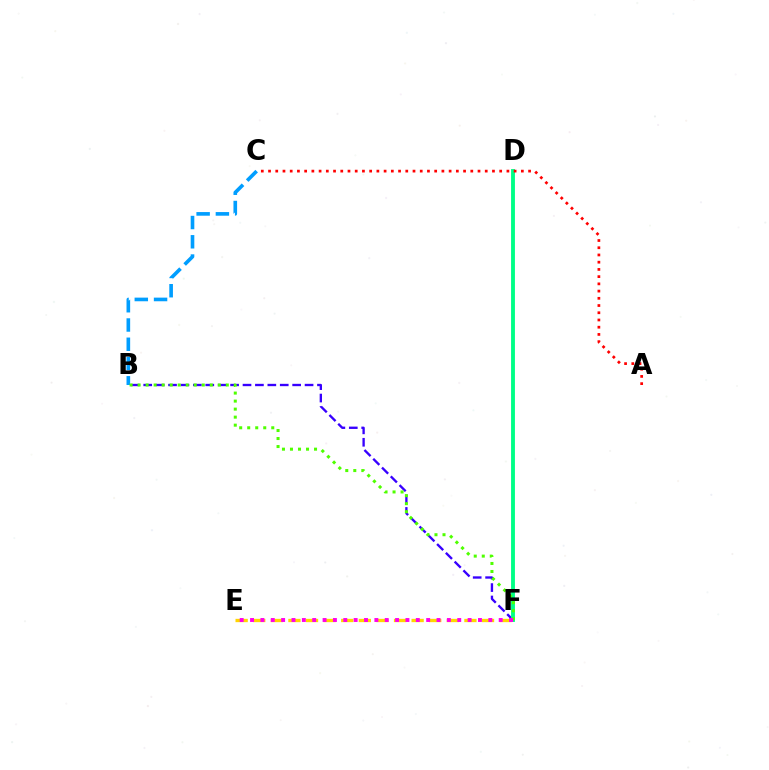{('B', 'F'): [{'color': '#3700ff', 'line_style': 'dashed', 'thickness': 1.69}, {'color': '#4fff00', 'line_style': 'dotted', 'thickness': 2.18}], ('D', 'F'): [{'color': '#00ff86', 'line_style': 'solid', 'thickness': 2.78}], ('B', 'C'): [{'color': '#009eff', 'line_style': 'dashed', 'thickness': 2.62}], ('E', 'F'): [{'color': '#ffd500', 'line_style': 'dashed', 'thickness': 2.39}, {'color': '#ff00ed', 'line_style': 'dotted', 'thickness': 2.81}], ('A', 'C'): [{'color': '#ff0000', 'line_style': 'dotted', 'thickness': 1.96}]}